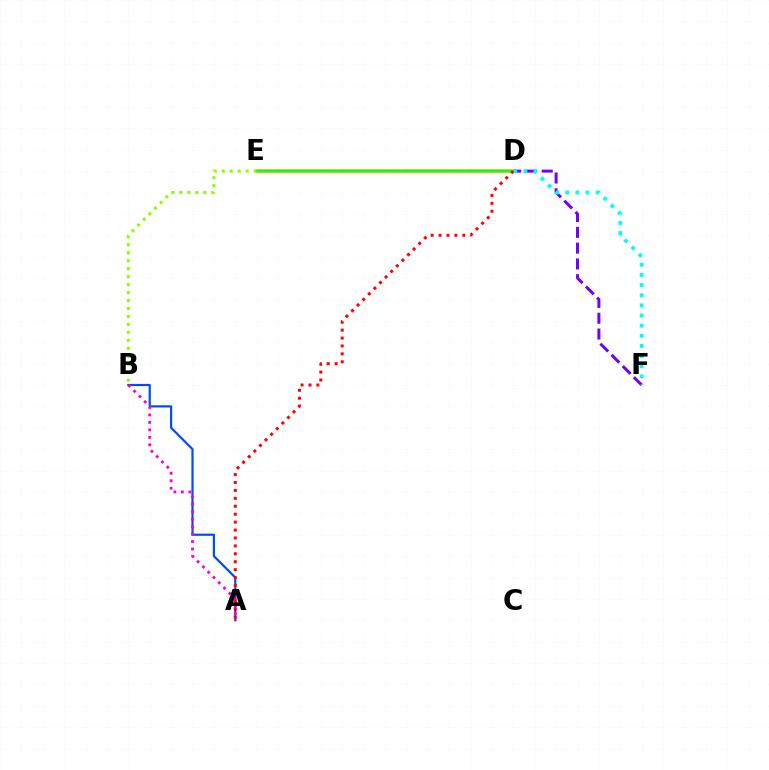{('D', 'F'): [{'color': '#7200ff', 'line_style': 'dashed', 'thickness': 2.15}, {'color': '#00fff6', 'line_style': 'dotted', 'thickness': 2.76}], ('D', 'E'): [{'color': '#ffbd00', 'line_style': 'solid', 'thickness': 2.75}, {'color': '#00ff39', 'line_style': 'solid', 'thickness': 1.63}], ('A', 'B'): [{'color': '#004bff', 'line_style': 'solid', 'thickness': 1.59}, {'color': '#ff00cf', 'line_style': 'dotted', 'thickness': 2.03}], ('B', 'E'): [{'color': '#84ff00', 'line_style': 'dotted', 'thickness': 2.17}], ('A', 'D'): [{'color': '#ff0000', 'line_style': 'dotted', 'thickness': 2.15}]}